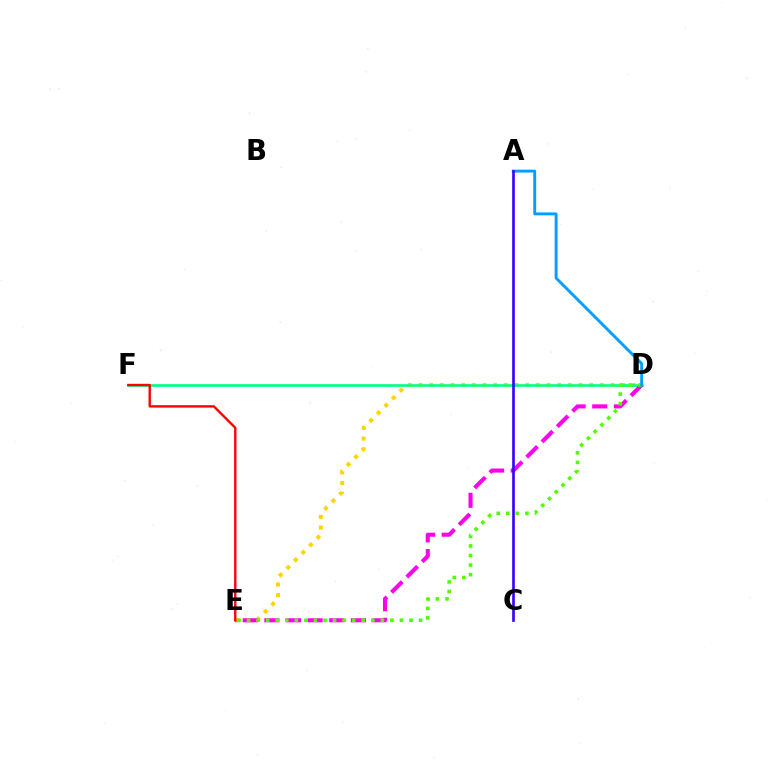{('D', 'E'): [{'color': '#ffd500', 'line_style': 'dotted', 'thickness': 2.9}, {'color': '#ff00ed', 'line_style': 'dashed', 'thickness': 2.94}, {'color': '#4fff00', 'line_style': 'dotted', 'thickness': 2.6}], ('D', 'F'): [{'color': '#00ff86', 'line_style': 'solid', 'thickness': 1.9}], ('A', 'D'): [{'color': '#009eff', 'line_style': 'solid', 'thickness': 2.09}], ('A', 'C'): [{'color': '#3700ff', 'line_style': 'solid', 'thickness': 1.91}], ('E', 'F'): [{'color': '#ff0000', 'line_style': 'solid', 'thickness': 1.71}]}